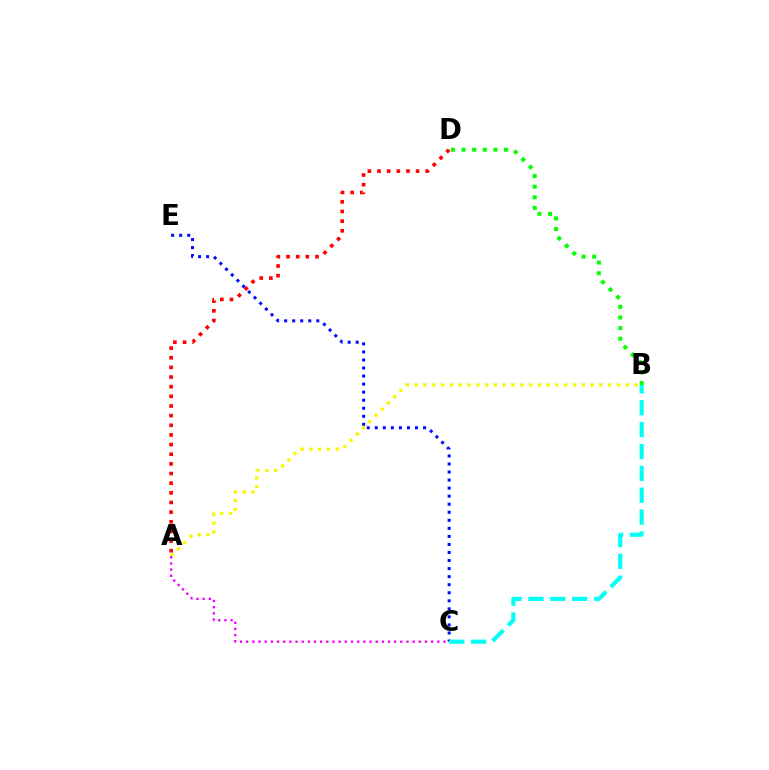{('C', 'E'): [{'color': '#0010ff', 'line_style': 'dotted', 'thickness': 2.19}], ('A', 'B'): [{'color': '#fcf500', 'line_style': 'dotted', 'thickness': 2.39}], ('B', 'D'): [{'color': '#08ff00', 'line_style': 'dotted', 'thickness': 2.89}], ('A', 'C'): [{'color': '#ee00ff', 'line_style': 'dotted', 'thickness': 1.67}], ('A', 'D'): [{'color': '#ff0000', 'line_style': 'dotted', 'thickness': 2.62}], ('B', 'C'): [{'color': '#00fff6', 'line_style': 'dashed', 'thickness': 2.97}]}